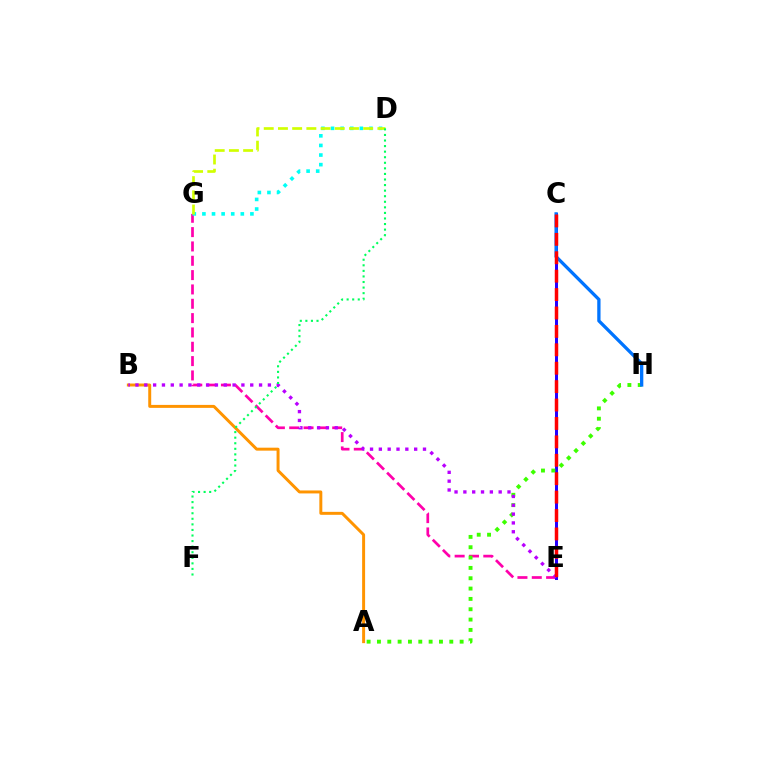{('E', 'G'): [{'color': '#ff00ac', 'line_style': 'dashed', 'thickness': 1.95}], ('C', 'E'): [{'color': '#2500ff', 'line_style': 'solid', 'thickness': 2.17}, {'color': '#ff0000', 'line_style': 'dashed', 'thickness': 2.5}], ('A', 'H'): [{'color': '#3dff00', 'line_style': 'dotted', 'thickness': 2.81}], ('A', 'B'): [{'color': '#ff9400', 'line_style': 'solid', 'thickness': 2.13}], ('D', 'G'): [{'color': '#00fff6', 'line_style': 'dotted', 'thickness': 2.61}, {'color': '#d1ff00', 'line_style': 'dashed', 'thickness': 1.93}], ('C', 'H'): [{'color': '#0074ff', 'line_style': 'solid', 'thickness': 2.37}], ('B', 'E'): [{'color': '#b900ff', 'line_style': 'dotted', 'thickness': 2.4}], ('D', 'F'): [{'color': '#00ff5c', 'line_style': 'dotted', 'thickness': 1.51}]}